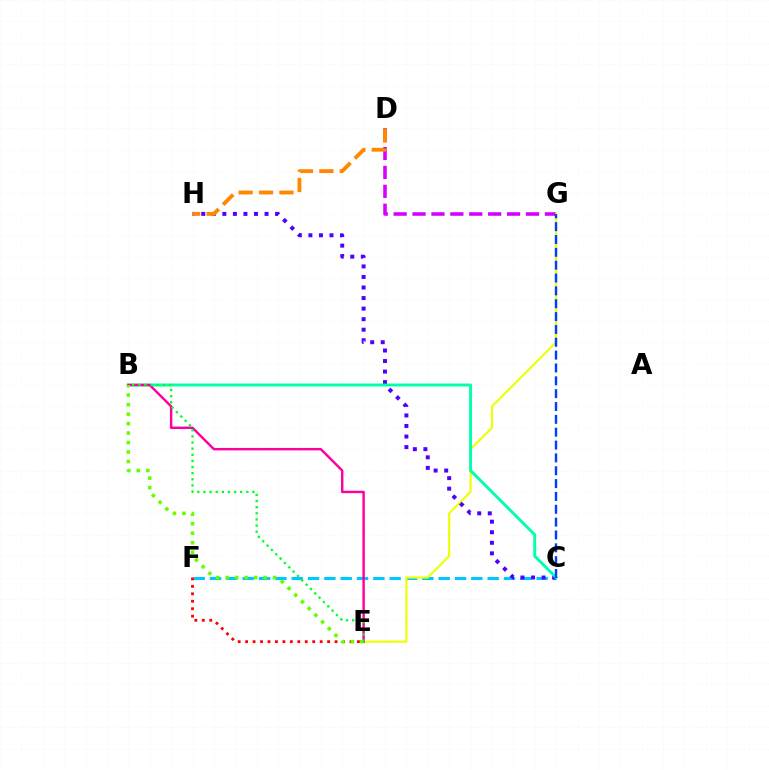{('C', 'F'): [{'color': '#00c7ff', 'line_style': 'dashed', 'thickness': 2.22}], ('D', 'G'): [{'color': '#d600ff', 'line_style': 'dashed', 'thickness': 2.57}], ('E', 'G'): [{'color': '#eeff00', 'line_style': 'solid', 'thickness': 1.53}], ('E', 'F'): [{'color': '#ff0000', 'line_style': 'dotted', 'thickness': 2.03}], ('C', 'H'): [{'color': '#4f00ff', 'line_style': 'dotted', 'thickness': 2.87}], ('B', 'C'): [{'color': '#00ffaf', 'line_style': 'solid', 'thickness': 2.12}], ('C', 'G'): [{'color': '#003fff', 'line_style': 'dashed', 'thickness': 1.75}], ('B', 'E'): [{'color': '#ff00a0', 'line_style': 'solid', 'thickness': 1.76}, {'color': '#66ff00', 'line_style': 'dotted', 'thickness': 2.58}, {'color': '#00ff27', 'line_style': 'dotted', 'thickness': 1.67}], ('D', 'H'): [{'color': '#ff8800', 'line_style': 'dashed', 'thickness': 2.78}]}